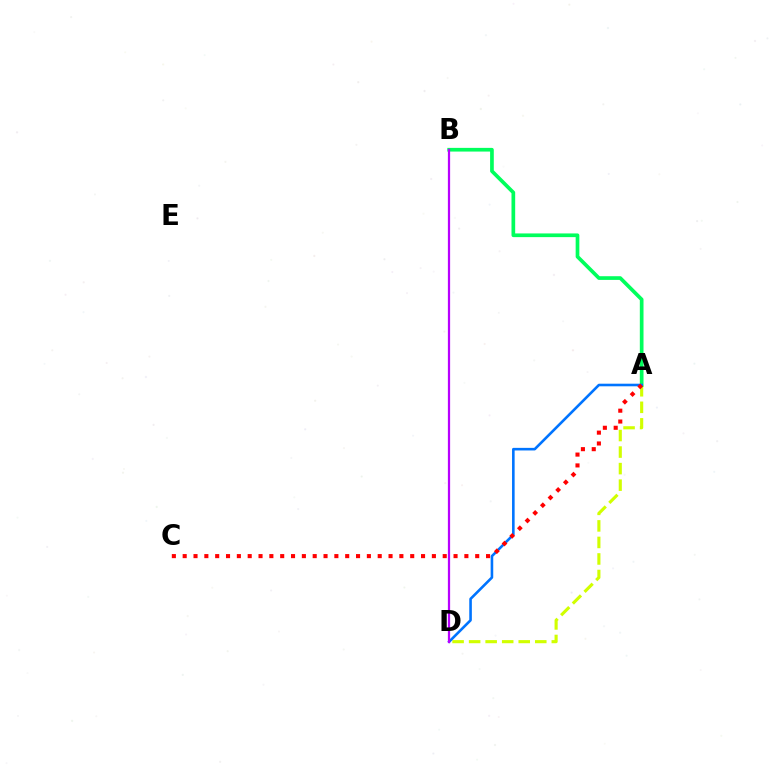{('A', 'D'): [{'color': '#d1ff00', 'line_style': 'dashed', 'thickness': 2.25}, {'color': '#0074ff', 'line_style': 'solid', 'thickness': 1.87}], ('A', 'B'): [{'color': '#00ff5c', 'line_style': 'solid', 'thickness': 2.66}], ('B', 'D'): [{'color': '#b900ff', 'line_style': 'solid', 'thickness': 1.62}], ('A', 'C'): [{'color': '#ff0000', 'line_style': 'dotted', 'thickness': 2.94}]}